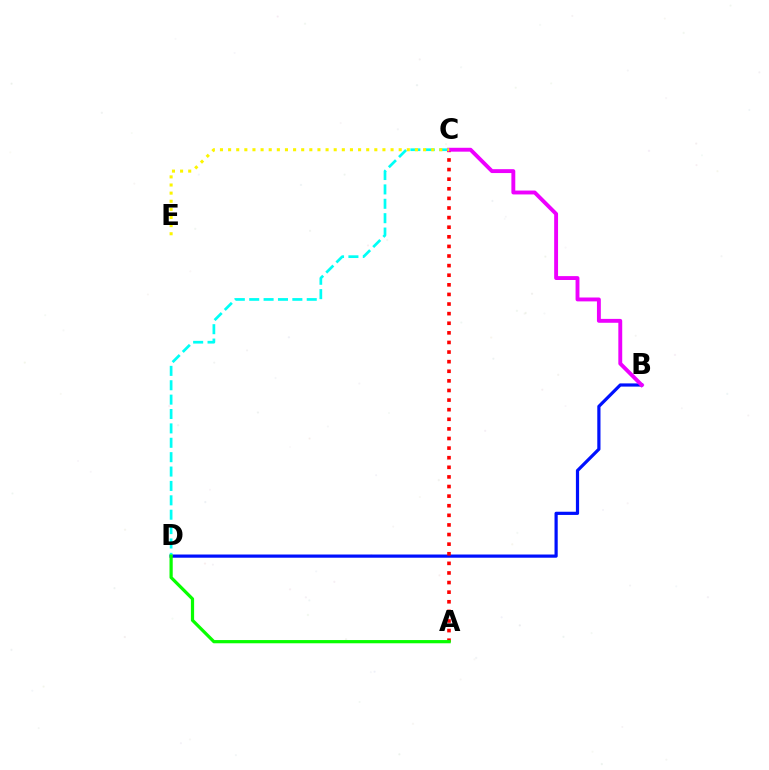{('B', 'D'): [{'color': '#0010ff', 'line_style': 'solid', 'thickness': 2.3}], ('C', 'D'): [{'color': '#00fff6', 'line_style': 'dashed', 'thickness': 1.95}], ('A', 'C'): [{'color': '#ff0000', 'line_style': 'dotted', 'thickness': 2.61}], ('B', 'C'): [{'color': '#ee00ff', 'line_style': 'solid', 'thickness': 2.8}], ('C', 'E'): [{'color': '#fcf500', 'line_style': 'dotted', 'thickness': 2.21}], ('A', 'D'): [{'color': '#08ff00', 'line_style': 'solid', 'thickness': 2.32}]}